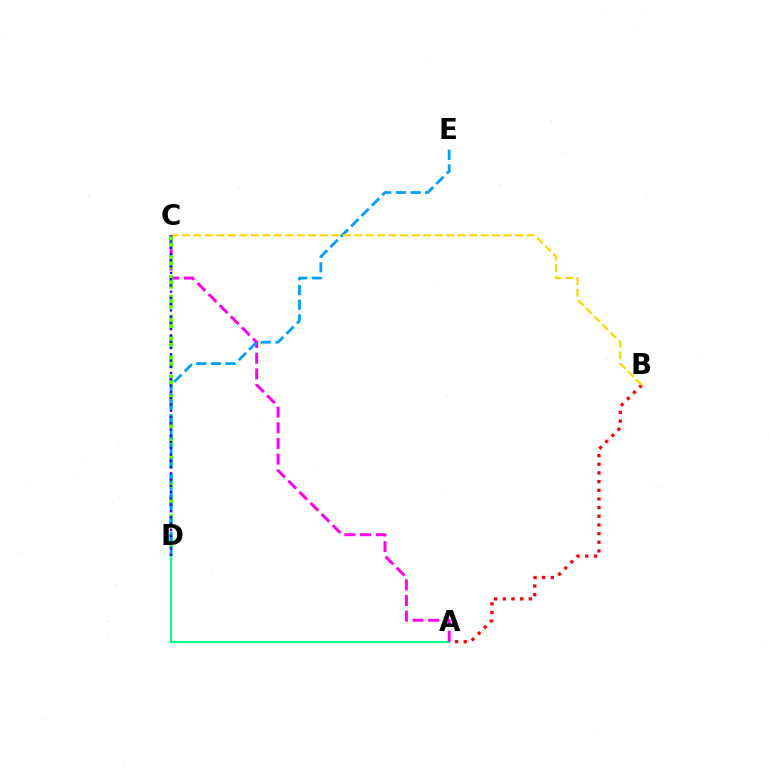{('A', 'D'): [{'color': '#00ff86', 'line_style': 'solid', 'thickness': 1.52}], ('A', 'C'): [{'color': '#ff00ed', 'line_style': 'dashed', 'thickness': 2.13}], ('C', 'D'): [{'color': '#4fff00', 'line_style': 'dashed', 'thickness': 2.71}, {'color': '#3700ff', 'line_style': 'dotted', 'thickness': 1.7}], ('A', 'B'): [{'color': '#ff0000', 'line_style': 'dotted', 'thickness': 2.35}], ('D', 'E'): [{'color': '#009eff', 'line_style': 'dashed', 'thickness': 1.99}], ('B', 'C'): [{'color': '#ffd500', 'line_style': 'dashed', 'thickness': 1.56}]}